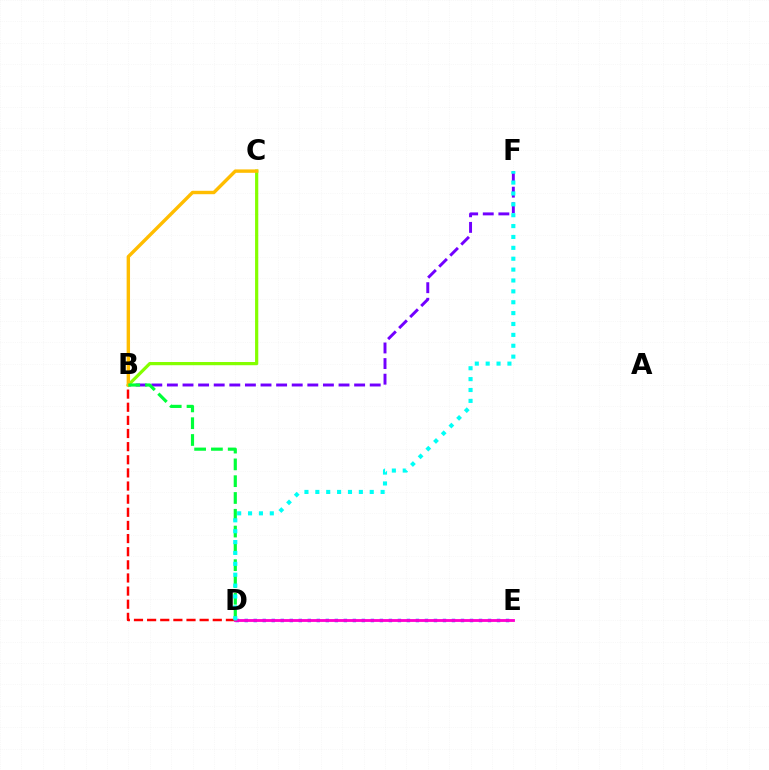{('B', 'D'): [{'color': '#ff0000', 'line_style': 'dashed', 'thickness': 1.78}, {'color': '#00ff39', 'line_style': 'dashed', 'thickness': 2.28}], ('B', 'F'): [{'color': '#7200ff', 'line_style': 'dashed', 'thickness': 2.12}], ('B', 'C'): [{'color': '#84ff00', 'line_style': 'solid', 'thickness': 2.31}, {'color': '#ffbd00', 'line_style': 'solid', 'thickness': 2.45}], ('D', 'E'): [{'color': '#004bff', 'line_style': 'dotted', 'thickness': 2.45}, {'color': '#ff00cf', 'line_style': 'solid', 'thickness': 2.04}], ('D', 'F'): [{'color': '#00fff6', 'line_style': 'dotted', 'thickness': 2.96}]}